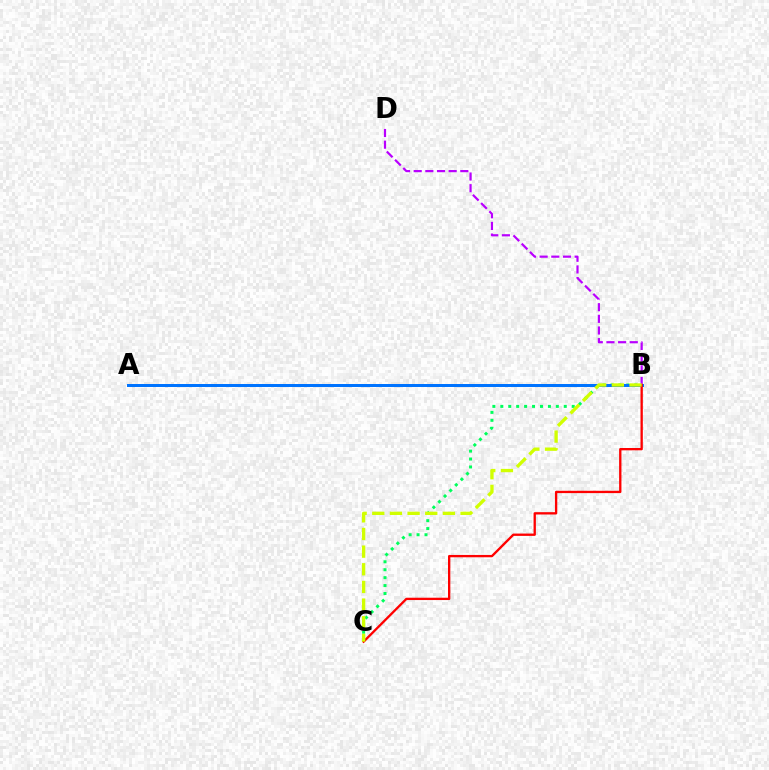{('B', 'C'): [{'color': '#00ff5c', 'line_style': 'dotted', 'thickness': 2.16}, {'color': '#ff0000', 'line_style': 'solid', 'thickness': 1.67}, {'color': '#d1ff00', 'line_style': 'dashed', 'thickness': 2.4}], ('B', 'D'): [{'color': '#b900ff', 'line_style': 'dashed', 'thickness': 1.58}], ('A', 'B'): [{'color': '#0074ff', 'line_style': 'solid', 'thickness': 2.16}]}